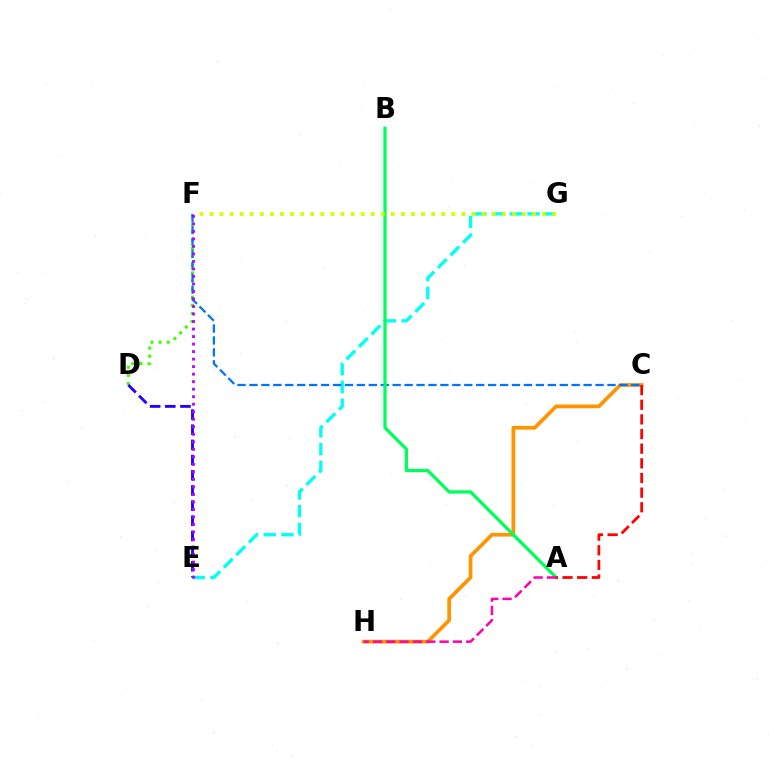{('D', 'F'): [{'color': '#3dff00', 'line_style': 'dotted', 'thickness': 2.2}], ('E', 'G'): [{'color': '#00fff6', 'line_style': 'dashed', 'thickness': 2.41}], ('C', 'H'): [{'color': '#ff9400', 'line_style': 'solid', 'thickness': 2.68}], ('C', 'F'): [{'color': '#0074ff', 'line_style': 'dashed', 'thickness': 1.62}], ('A', 'B'): [{'color': '#00ff5c', 'line_style': 'solid', 'thickness': 2.36}], ('A', 'H'): [{'color': '#ff00ac', 'line_style': 'dashed', 'thickness': 1.81}], ('F', 'G'): [{'color': '#d1ff00', 'line_style': 'dotted', 'thickness': 2.74}], ('D', 'E'): [{'color': '#2500ff', 'line_style': 'dashed', 'thickness': 2.06}], ('E', 'F'): [{'color': '#b900ff', 'line_style': 'dotted', 'thickness': 2.04}], ('A', 'C'): [{'color': '#ff0000', 'line_style': 'dashed', 'thickness': 1.99}]}